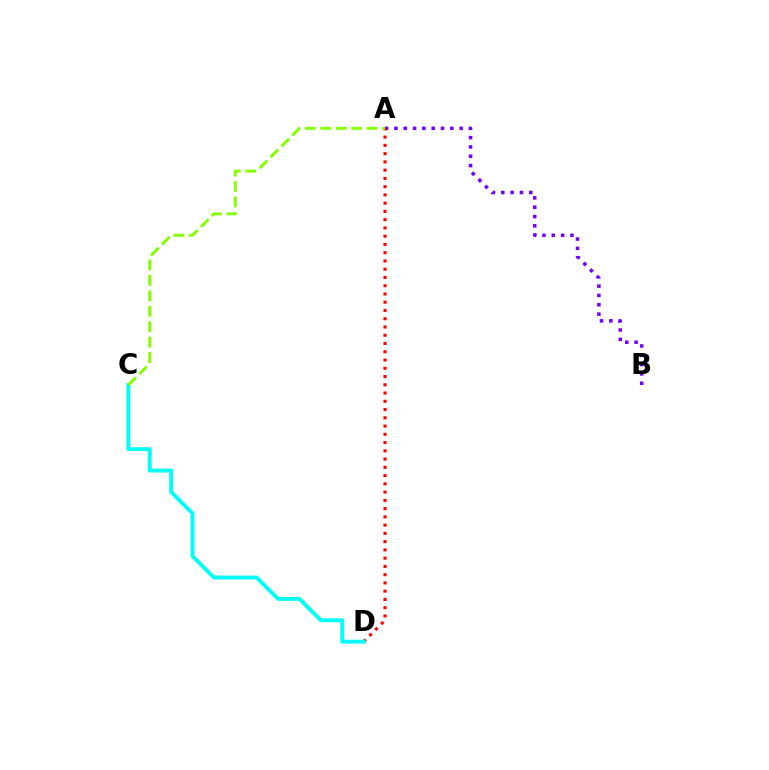{('A', 'B'): [{'color': '#7200ff', 'line_style': 'dotted', 'thickness': 2.53}], ('A', 'D'): [{'color': '#ff0000', 'line_style': 'dotted', 'thickness': 2.24}], ('C', 'D'): [{'color': '#00fff6', 'line_style': 'solid', 'thickness': 2.8}], ('A', 'C'): [{'color': '#84ff00', 'line_style': 'dashed', 'thickness': 2.1}]}